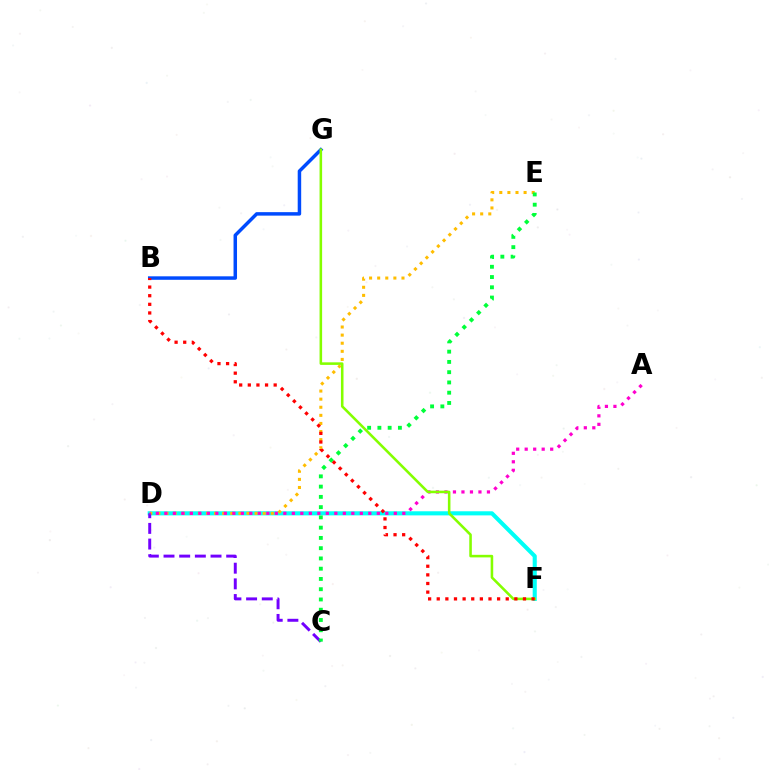{('D', 'F'): [{'color': '#00fff6', 'line_style': 'solid', 'thickness': 2.95}], ('D', 'E'): [{'color': '#ffbd00', 'line_style': 'dotted', 'thickness': 2.2}], ('C', 'D'): [{'color': '#7200ff', 'line_style': 'dashed', 'thickness': 2.13}], ('C', 'E'): [{'color': '#00ff39', 'line_style': 'dotted', 'thickness': 2.79}], ('B', 'G'): [{'color': '#004bff', 'line_style': 'solid', 'thickness': 2.51}], ('A', 'D'): [{'color': '#ff00cf', 'line_style': 'dotted', 'thickness': 2.31}], ('F', 'G'): [{'color': '#84ff00', 'line_style': 'solid', 'thickness': 1.85}], ('B', 'F'): [{'color': '#ff0000', 'line_style': 'dotted', 'thickness': 2.34}]}